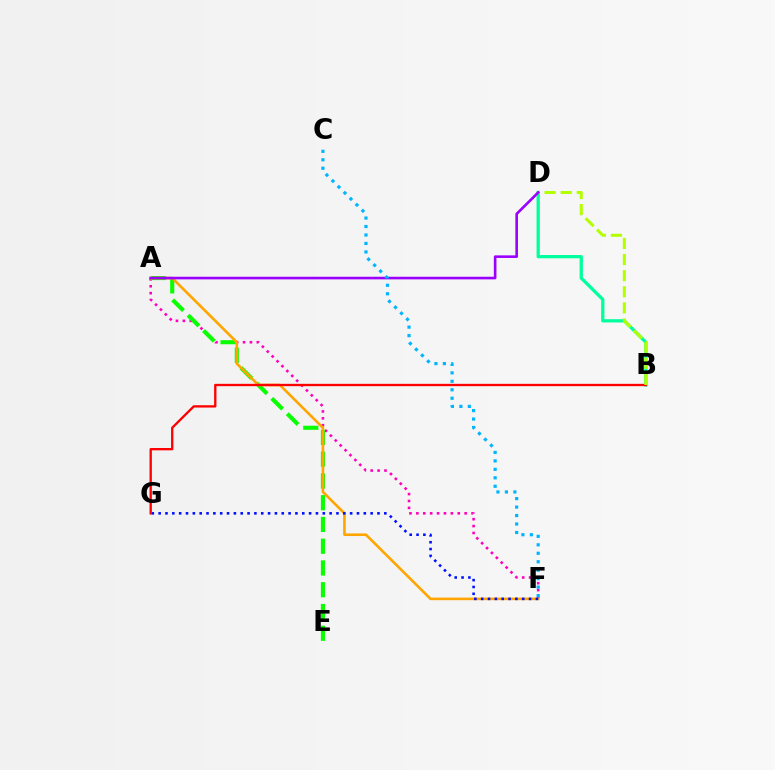{('A', 'F'): [{'color': '#ff00bd', 'line_style': 'dotted', 'thickness': 1.87}, {'color': '#ffa500', 'line_style': 'solid', 'thickness': 1.87}], ('B', 'D'): [{'color': '#00ff9d', 'line_style': 'solid', 'thickness': 2.35}, {'color': '#b3ff00', 'line_style': 'dashed', 'thickness': 2.19}], ('A', 'E'): [{'color': '#08ff00', 'line_style': 'dashed', 'thickness': 2.96}], ('F', 'G'): [{'color': '#0010ff', 'line_style': 'dotted', 'thickness': 1.86}], ('B', 'G'): [{'color': '#ff0000', 'line_style': 'solid', 'thickness': 1.68}], ('A', 'D'): [{'color': '#9b00ff', 'line_style': 'solid', 'thickness': 1.89}], ('C', 'F'): [{'color': '#00b5ff', 'line_style': 'dotted', 'thickness': 2.3}]}